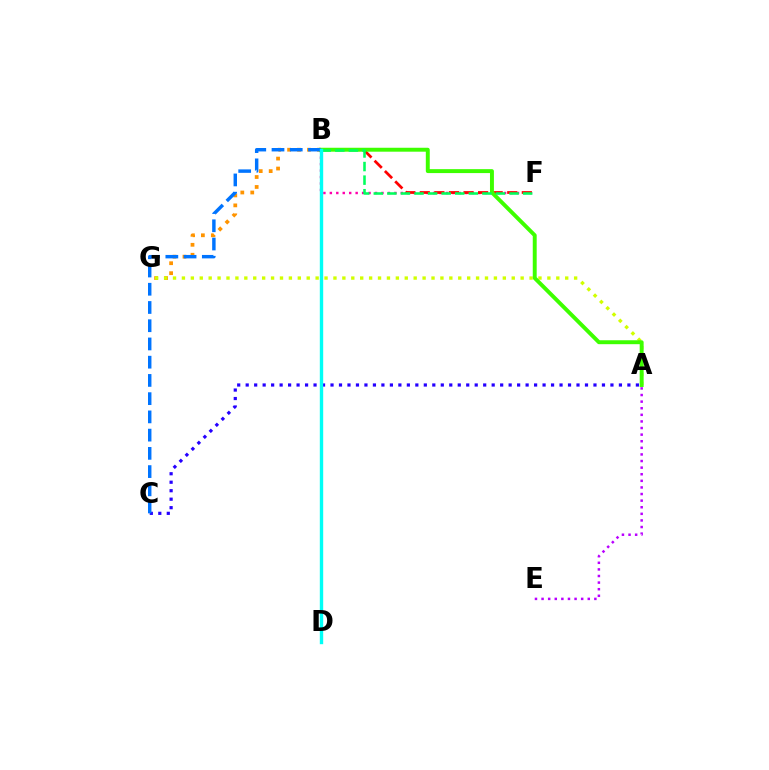{('B', 'G'): [{'color': '#ff9400', 'line_style': 'dotted', 'thickness': 2.7}], ('B', 'F'): [{'color': '#ff00ac', 'line_style': 'dotted', 'thickness': 1.75}, {'color': '#ff0000', 'line_style': 'dashed', 'thickness': 1.98}, {'color': '#00ff5c', 'line_style': 'dashed', 'thickness': 1.84}], ('A', 'G'): [{'color': '#d1ff00', 'line_style': 'dotted', 'thickness': 2.42}], ('A', 'B'): [{'color': '#3dff00', 'line_style': 'solid', 'thickness': 2.83}], ('A', 'C'): [{'color': '#2500ff', 'line_style': 'dotted', 'thickness': 2.3}], ('B', 'C'): [{'color': '#0074ff', 'line_style': 'dashed', 'thickness': 2.48}], ('A', 'E'): [{'color': '#b900ff', 'line_style': 'dotted', 'thickness': 1.79}], ('B', 'D'): [{'color': '#00fff6', 'line_style': 'solid', 'thickness': 2.44}]}